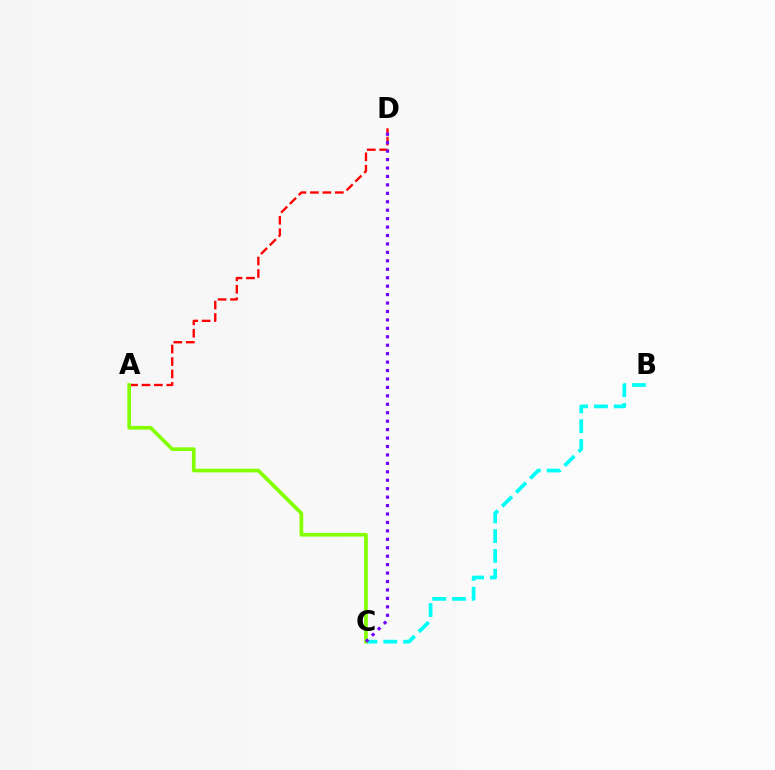{('B', 'C'): [{'color': '#00fff6', 'line_style': 'dashed', 'thickness': 2.69}], ('A', 'D'): [{'color': '#ff0000', 'line_style': 'dashed', 'thickness': 1.69}], ('A', 'C'): [{'color': '#84ff00', 'line_style': 'solid', 'thickness': 2.64}], ('C', 'D'): [{'color': '#7200ff', 'line_style': 'dotted', 'thickness': 2.29}]}